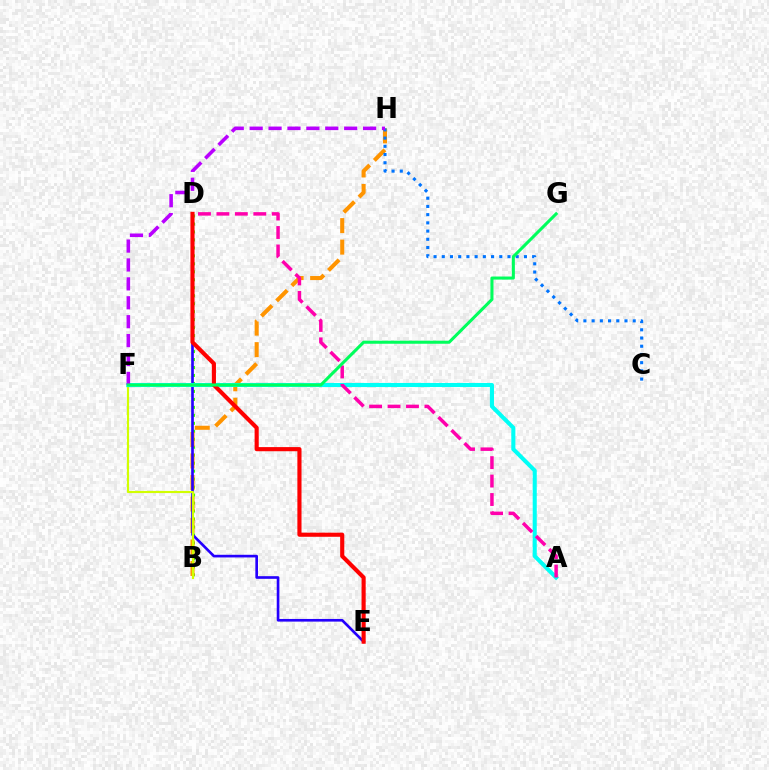{('B', 'D'): [{'color': '#3dff00', 'line_style': 'dotted', 'thickness': 2.17}], ('B', 'H'): [{'color': '#ff9400', 'line_style': 'dashed', 'thickness': 2.92}], ('D', 'E'): [{'color': '#2500ff', 'line_style': 'solid', 'thickness': 1.91}, {'color': '#ff0000', 'line_style': 'solid', 'thickness': 2.97}], ('B', 'F'): [{'color': '#d1ff00', 'line_style': 'solid', 'thickness': 1.55}], ('A', 'F'): [{'color': '#00fff6', 'line_style': 'solid', 'thickness': 2.93}], ('C', 'H'): [{'color': '#0074ff', 'line_style': 'dotted', 'thickness': 2.23}], ('F', 'H'): [{'color': '#b900ff', 'line_style': 'dashed', 'thickness': 2.57}], ('A', 'D'): [{'color': '#ff00ac', 'line_style': 'dashed', 'thickness': 2.51}], ('F', 'G'): [{'color': '#00ff5c', 'line_style': 'solid', 'thickness': 2.2}]}